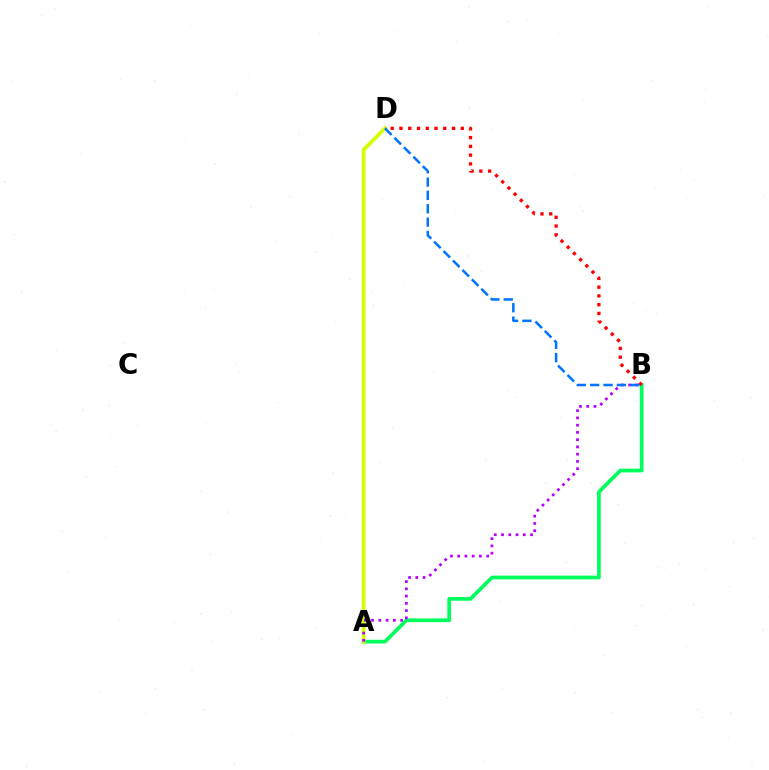{('A', 'B'): [{'color': '#00ff5c', 'line_style': 'solid', 'thickness': 2.67}, {'color': '#b900ff', 'line_style': 'dotted', 'thickness': 1.97}], ('A', 'D'): [{'color': '#d1ff00', 'line_style': 'solid', 'thickness': 2.68}], ('B', 'D'): [{'color': '#ff0000', 'line_style': 'dotted', 'thickness': 2.38}, {'color': '#0074ff', 'line_style': 'dashed', 'thickness': 1.81}]}